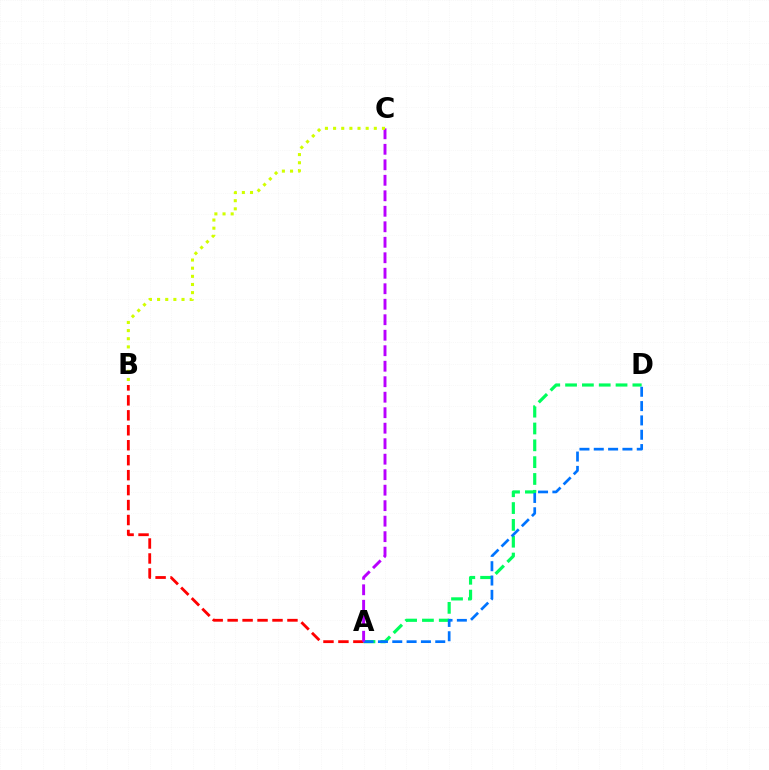{('A', 'D'): [{'color': '#00ff5c', 'line_style': 'dashed', 'thickness': 2.29}, {'color': '#0074ff', 'line_style': 'dashed', 'thickness': 1.95}], ('A', 'B'): [{'color': '#ff0000', 'line_style': 'dashed', 'thickness': 2.03}], ('A', 'C'): [{'color': '#b900ff', 'line_style': 'dashed', 'thickness': 2.1}], ('B', 'C'): [{'color': '#d1ff00', 'line_style': 'dotted', 'thickness': 2.21}]}